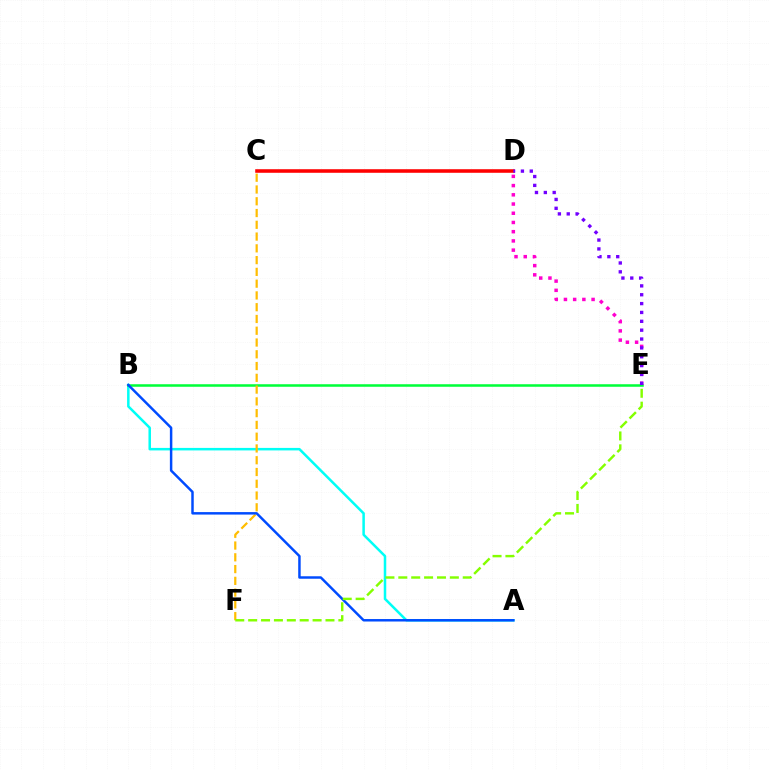{('A', 'B'): [{'color': '#00fff6', 'line_style': 'solid', 'thickness': 1.81}, {'color': '#004bff', 'line_style': 'solid', 'thickness': 1.78}], ('B', 'E'): [{'color': '#00ff39', 'line_style': 'solid', 'thickness': 1.82}], ('C', 'F'): [{'color': '#ffbd00', 'line_style': 'dashed', 'thickness': 1.6}], ('C', 'D'): [{'color': '#ff0000', 'line_style': 'solid', 'thickness': 2.57}], ('E', 'F'): [{'color': '#84ff00', 'line_style': 'dashed', 'thickness': 1.75}], ('D', 'E'): [{'color': '#ff00cf', 'line_style': 'dotted', 'thickness': 2.51}, {'color': '#7200ff', 'line_style': 'dotted', 'thickness': 2.41}]}